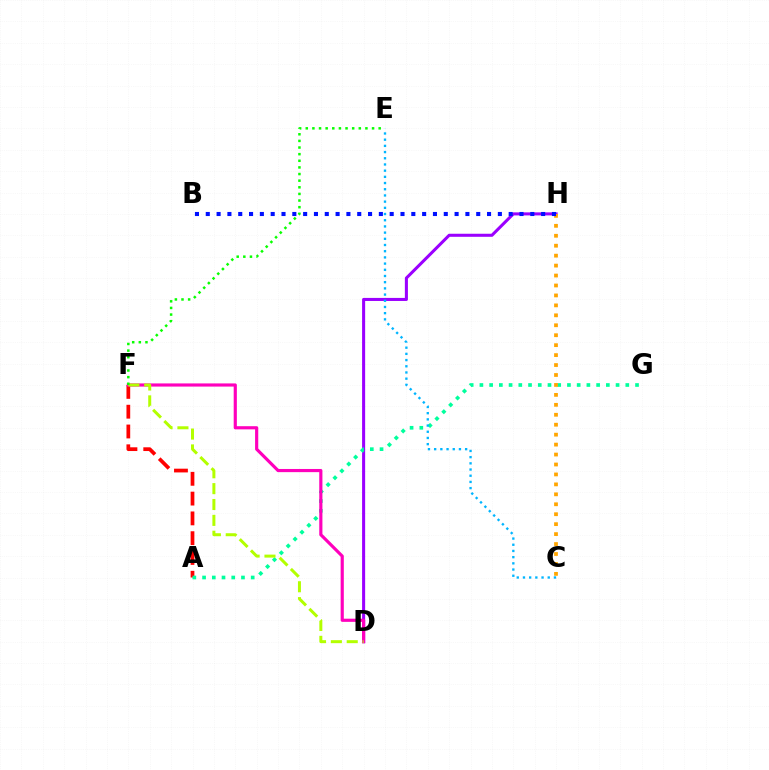{('D', 'H'): [{'color': '#9b00ff', 'line_style': 'solid', 'thickness': 2.2}], ('A', 'F'): [{'color': '#ff0000', 'line_style': 'dashed', 'thickness': 2.69}], ('A', 'G'): [{'color': '#00ff9d', 'line_style': 'dotted', 'thickness': 2.64}], ('C', 'H'): [{'color': '#ffa500', 'line_style': 'dotted', 'thickness': 2.7}], ('C', 'E'): [{'color': '#00b5ff', 'line_style': 'dotted', 'thickness': 1.68}], ('D', 'F'): [{'color': '#ff00bd', 'line_style': 'solid', 'thickness': 2.28}, {'color': '#b3ff00', 'line_style': 'dashed', 'thickness': 2.15}], ('B', 'H'): [{'color': '#0010ff', 'line_style': 'dotted', 'thickness': 2.94}], ('E', 'F'): [{'color': '#08ff00', 'line_style': 'dotted', 'thickness': 1.8}]}